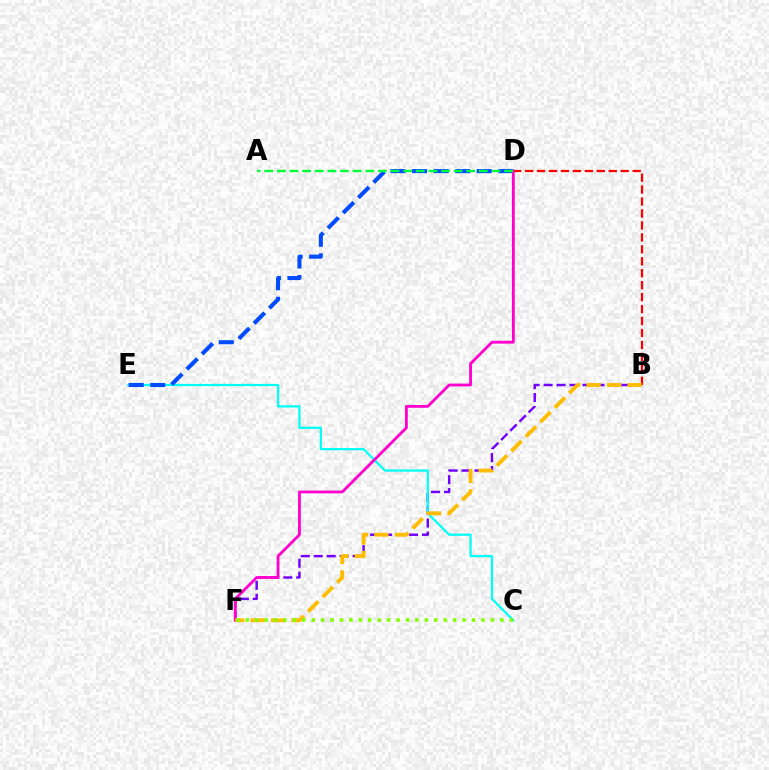{('B', 'F'): [{'color': '#7200ff', 'line_style': 'dashed', 'thickness': 1.76}, {'color': '#ffbd00', 'line_style': 'dashed', 'thickness': 2.78}], ('C', 'E'): [{'color': '#00fff6', 'line_style': 'solid', 'thickness': 1.6}], ('B', 'D'): [{'color': '#ff0000', 'line_style': 'dashed', 'thickness': 1.62}], ('D', 'E'): [{'color': '#004bff', 'line_style': 'dashed', 'thickness': 2.93}], ('D', 'F'): [{'color': '#ff00cf', 'line_style': 'solid', 'thickness': 2.03}], ('A', 'D'): [{'color': '#00ff39', 'line_style': 'dashed', 'thickness': 1.71}], ('C', 'F'): [{'color': '#84ff00', 'line_style': 'dotted', 'thickness': 2.56}]}